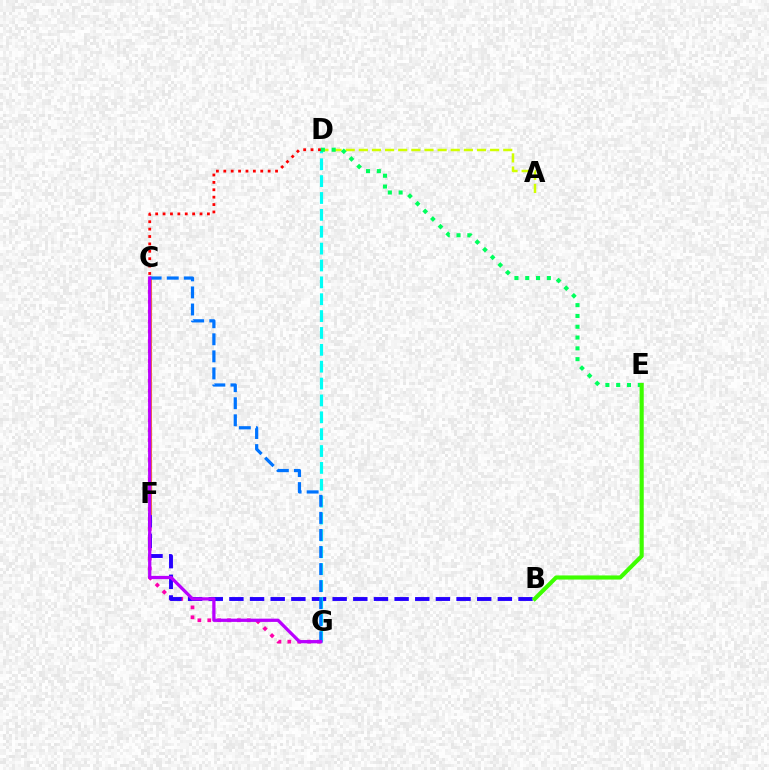{('C', 'G'): [{'color': '#ff00ac', 'line_style': 'dotted', 'thickness': 2.68}, {'color': '#0074ff', 'line_style': 'dashed', 'thickness': 2.32}, {'color': '#b900ff', 'line_style': 'solid', 'thickness': 2.35}], ('B', 'F'): [{'color': '#2500ff', 'line_style': 'dashed', 'thickness': 2.81}], ('A', 'D'): [{'color': '#d1ff00', 'line_style': 'dashed', 'thickness': 1.78}], ('C', 'F'): [{'color': '#ff9400', 'line_style': 'solid', 'thickness': 2.24}], ('D', 'G'): [{'color': '#00fff6', 'line_style': 'dashed', 'thickness': 2.29}], ('D', 'E'): [{'color': '#00ff5c', 'line_style': 'dotted', 'thickness': 2.93}], ('B', 'E'): [{'color': '#3dff00', 'line_style': 'solid', 'thickness': 2.96}], ('C', 'D'): [{'color': '#ff0000', 'line_style': 'dotted', 'thickness': 2.01}]}